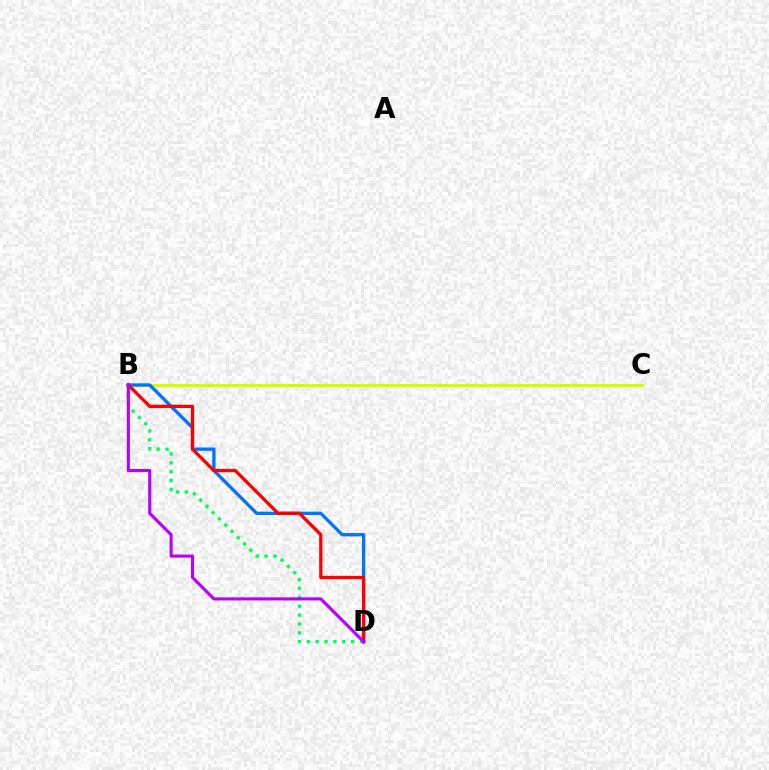{('B', 'D'): [{'color': '#00ff5c', 'line_style': 'dotted', 'thickness': 2.41}, {'color': '#0074ff', 'line_style': 'solid', 'thickness': 2.38}, {'color': '#ff0000', 'line_style': 'solid', 'thickness': 2.38}, {'color': '#b900ff', 'line_style': 'solid', 'thickness': 2.23}], ('B', 'C'): [{'color': '#d1ff00', 'line_style': 'solid', 'thickness': 2.16}]}